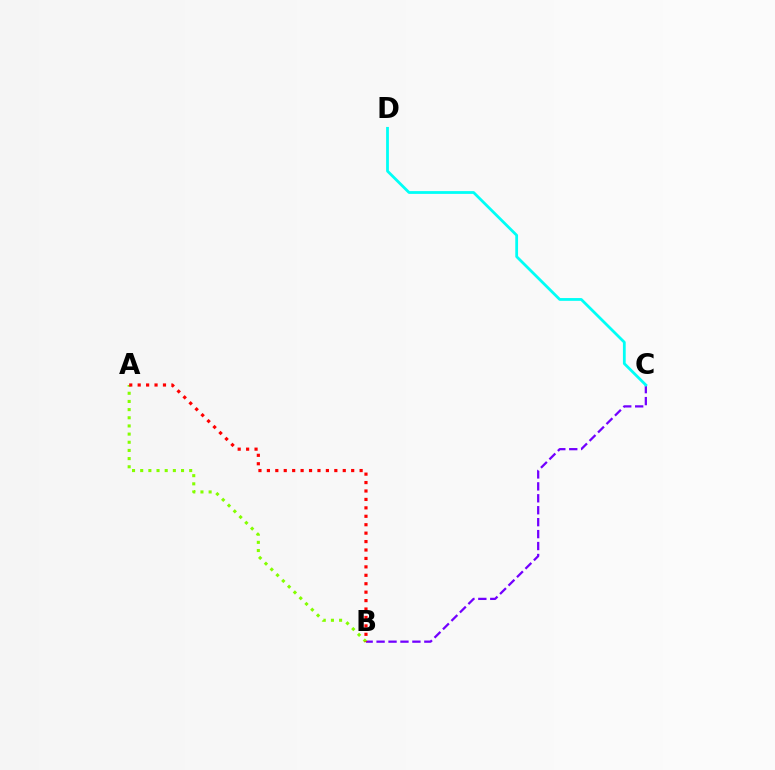{('B', 'C'): [{'color': '#7200ff', 'line_style': 'dashed', 'thickness': 1.62}], ('C', 'D'): [{'color': '#00fff6', 'line_style': 'solid', 'thickness': 2.0}], ('A', 'B'): [{'color': '#84ff00', 'line_style': 'dotted', 'thickness': 2.22}, {'color': '#ff0000', 'line_style': 'dotted', 'thickness': 2.29}]}